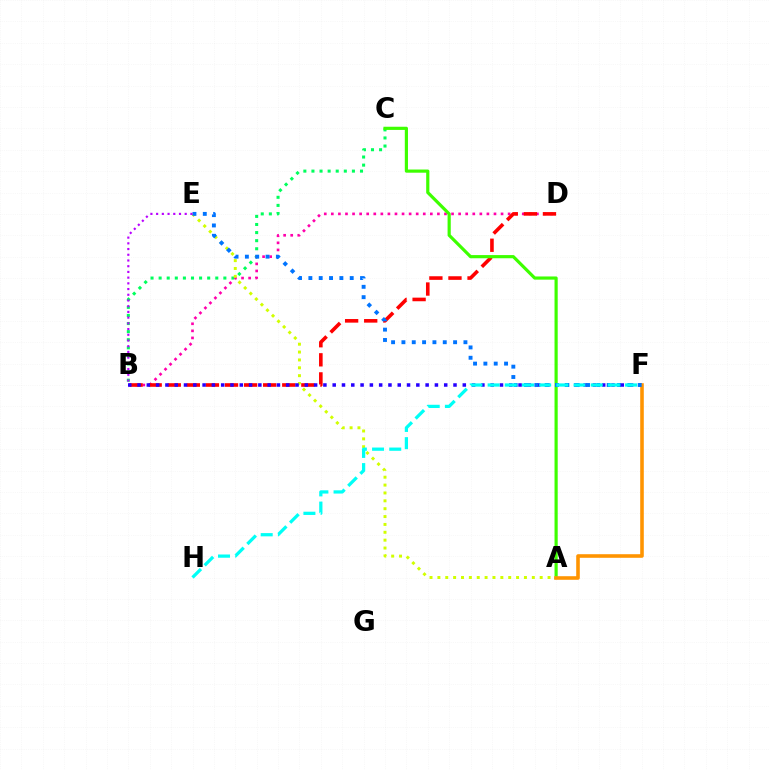{('B', 'C'): [{'color': '#00ff5c', 'line_style': 'dotted', 'thickness': 2.2}], ('B', 'D'): [{'color': '#ff00ac', 'line_style': 'dotted', 'thickness': 1.92}, {'color': '#ff0000', 'line_style': 'dashed', 'thickness': 2.59}], ('A', 'C'): [{'color': '#3dff00', 'line_style': 'solid', 'thickness': 2.29}], ('A', 'E'): [{'color': '#d1ff00', 'line_style': 'dotted', 'thickness': 2.14}], ('B', 'F'): [{'color': '#2500ff', 'line_style': 'dotted', 'thickness': 2.52}], ('A', 'F'): [{'color': '#ff9400', 'line_style': 'solid', 'thickness': 2.58}], ('E', 'F'): [{'color': '#0074ff', 'line_style': 'dotted', 'thickness': 2.81}], ('F', 'H'): [{'color': '#00fff6', 'line_style': 'dashed', 'thickness': 2.33}], ('B', 'E'): [{'color': '#b900ff', 'line_style': 'dotted', 'thickness': 1.55}]}